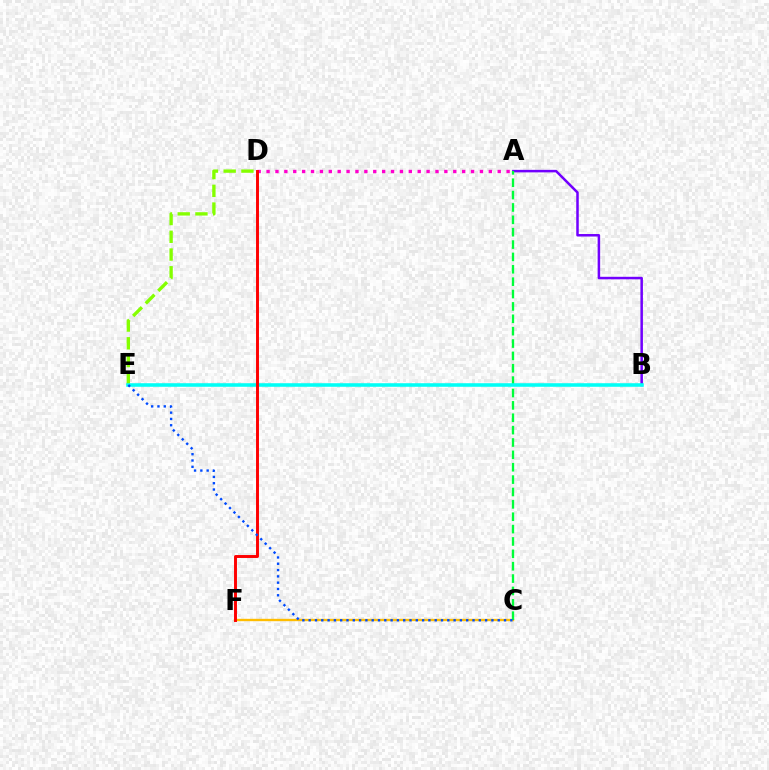{('C', 'F'): [{'color': '#ffbd00', 'line_style': 'solid', 'thickness': 1.71}], ('A', 'B'): [{'color': '#7200ff', 'line_style': 'solid', 'thickness': 1.81}], ('A', 'C'): [{'color': '#00ff39', 'line_style': 'dashed', 'thickness': 1.68}], ('D', 'E'): [{'color': '#84ff00', 'line_style': 'dashed', 'thickness': 2.41}], ('A', 'D'): [{'color': '#ff00cf', 'line_style': 'dotted', 'thickness': 2.42}], ('B', 'E'): [{'color': '#00fff6', 'line_style': 'solid', 'thickness': 2.56}], ('D', 'F'): [{'color': '#ff0000', 'line_style': 'solid', 'thickness': 2.12}], ('C', 'E'): [{'color': '#004bff', 'line_style': 'dotted', 'thickness': 1.71}]}